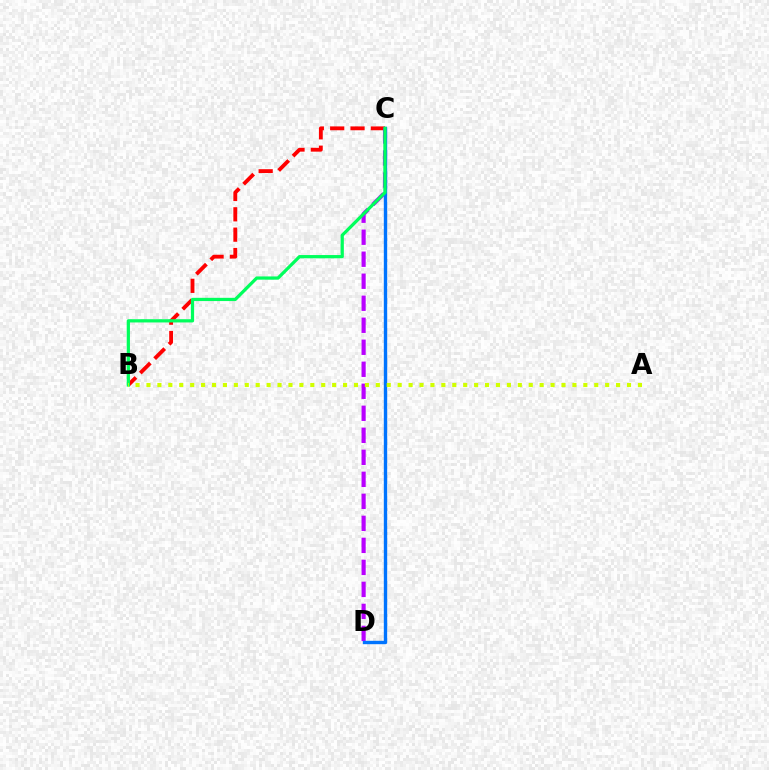{('B', 'C'): [{'color': '#ff0000', 'line_style': 'dashed', 'thickness': 2.76}, {'color': '#00ff5c', 'line_style': 'solid', 'thickness': 2.33}], ('C', 'D'): [{'color': '#b900ff', 'line_style': 'dashed', 'thickness': 2.99}, {'color': '#0074ff', 'line_style': 'solid', 'thickness': 2.43}], ('A', 'B'): [{'color': '#d1ff00', 'line_style': 'dotted', 'thickness': 2.97}]}